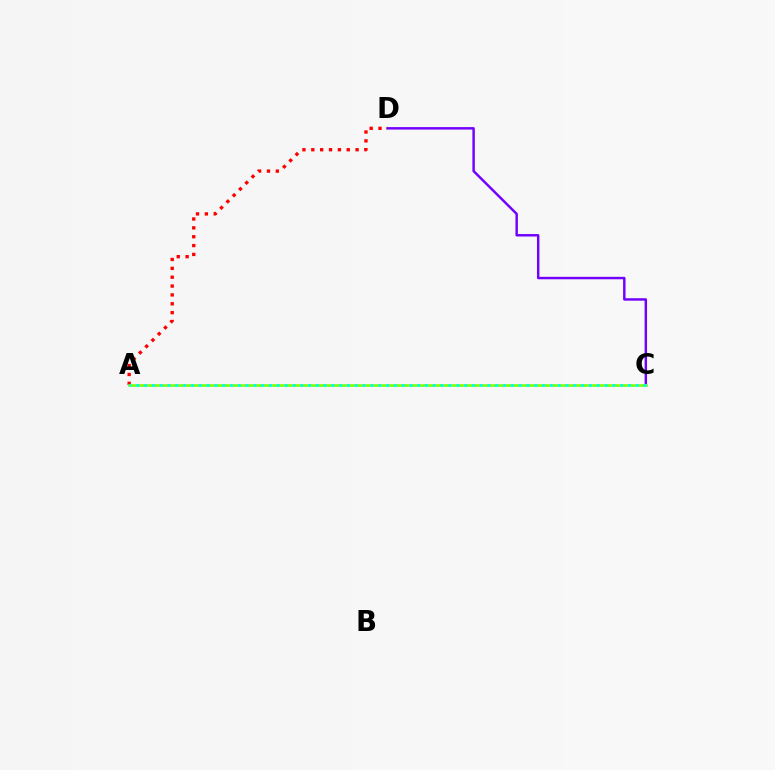{('C', 'D'): [{'color': '#7200ff', 'line_style': 'solid', 'thickness': 1.77}], ('A', 'D'): [{'color': '#ff0000', 'line_style': 'dotted', 'thickness': 2.41}], ('A', 'C'): [{'color': '#84ff00', 'line_style': 'solid', 'thickness': 1.94}, {'color': '#00fff6', 'line_style': 'dotted', 'thickness': 2.12}]}